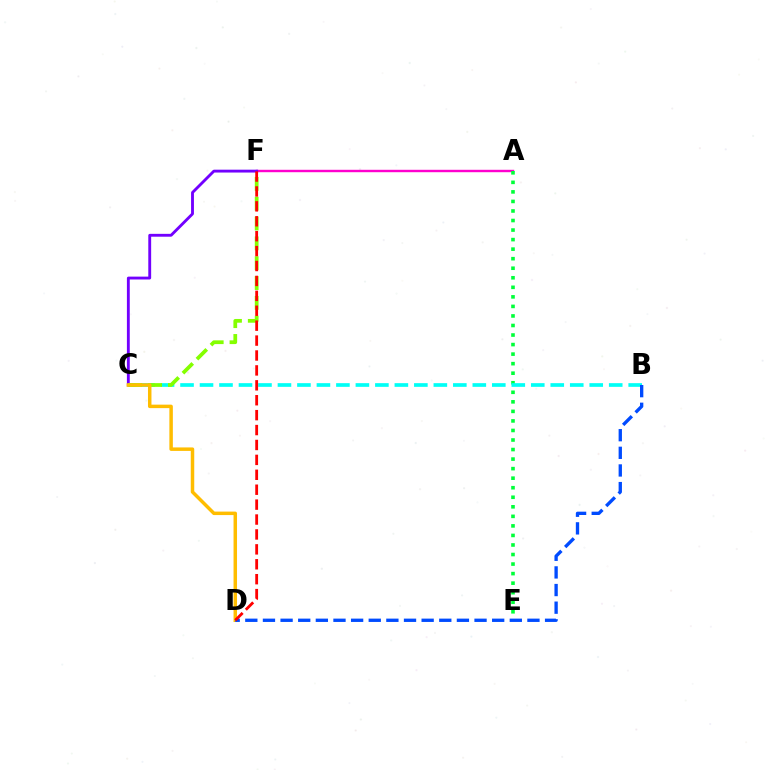{('A', 'F'): [{'color': '#ff00cf', 'line_style': 'solid', 'thickness': 1.74}], ('C', 'F'): [{'color': '#7200ff', 'line_style': 'solid', 'thickness': 2.06}, {'color': '#84ff00', 'line_style': 'dashed', 'thickness': 2.69}], ('A', 'E'): [{'color': '#00ff39', 'line_style': 'dotted', 'thickness': 2.59}], ('B', 'C'): [{'color': '#00fff6', 'line_style': 'dashed', 'thickness': 2.65}], ('C', 'D'): [{'color': '#ffbd00', 'line_style': 'solid', 'thickness': 2.51}], ('B', 'D'): [{'color': '#004bff', 'line_style': 'dashed', 'thickness': 2.4}], ('D', 'F'): [{'color': '#ff0000', 'line_style': 'dashed', 'thickness': 2.03}]}